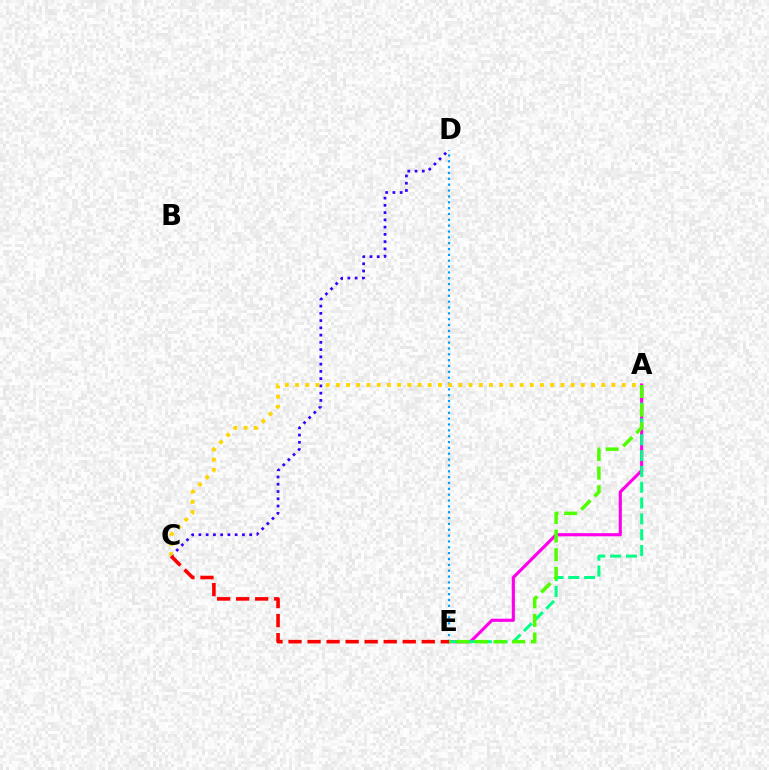{('A', 'E'): [{'color': '#ff00ed', 'line_style': 'solid', 'thickness': 2.26}, {'color': '#00ff86', 'line_style': 'dashed', 'thickness': 2.15}, {'color': '#4fff00', 'line_style': 'dashed', 'thickness': 2.53}], ('D', 'E'): [{'color': '#009eff', 'line_style': 'dotted', 'thickness': 1.59}], ('C', 'D'): [{'color': '#3700ff', 'line_style': 'dotted', 'thickness': 1.97}], ('A', 'C'): [{'color': '#ffd500', 'line_style': 'dotted', 'thickness': 2.77}], ('C', 'E'): [{'color': '#ff0000', 'line_style': 'dashed', 'thickness': 2.59}]}